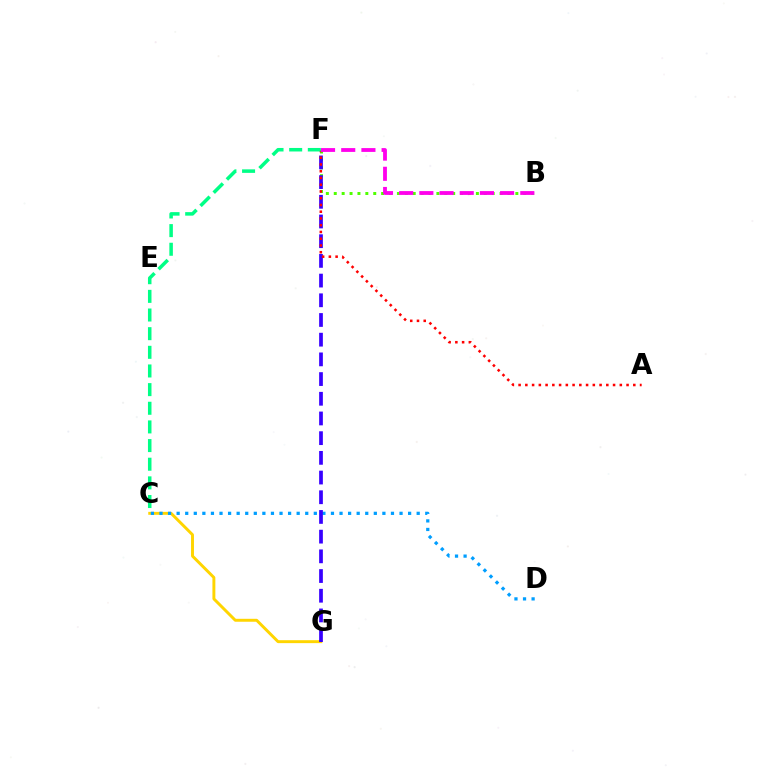{('C', 'G'): [{'color': '#ffd500', 'line_style': 'solid', 'thickness': 2.11}], ('C', 'D'): [{'color': '#009eff', 'line_style': 'dotted', 'thickness': 2.33}], ('B', 'F'): [{'color': '#4fff00', 'line_style': 'dotted', 'thickness': 2.15}, {'color': '#ff00ed', 'line_style': 'dashed', 'thickness': 2.74}], ('F', 'G'): [{'color': '#3700ff', 'line_style': 'dashed', 'thickness': 2.68}], ('A', 'F'): [{'color': '#ff0000', 'line_style': 'dotted', 'thickness': 1.83}], ('C', 'F'): [{'color': '#00ff86', 'line_style': 'dashed', 'thickness': 2.53}]}